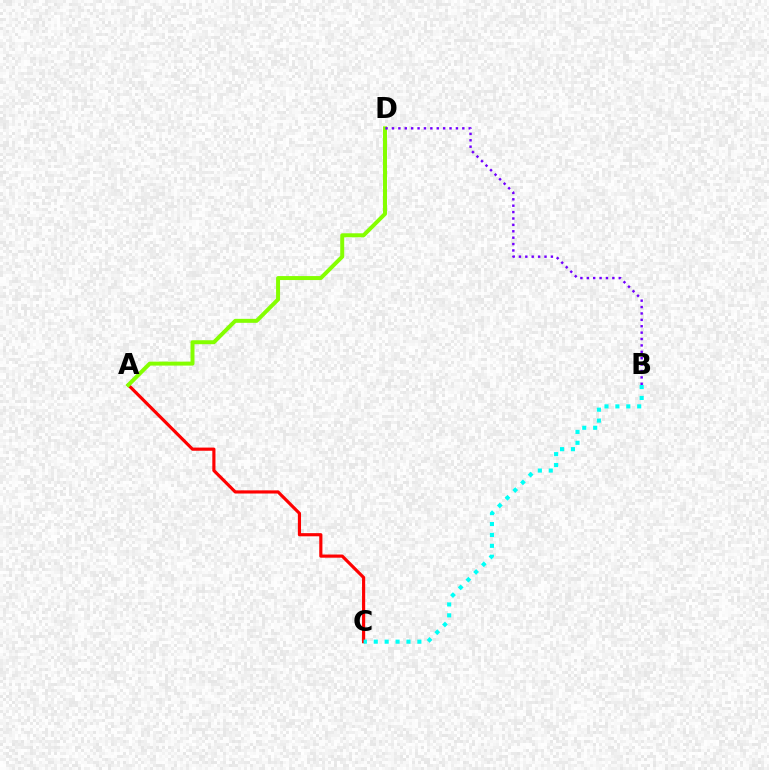{('A', 'C'): [{'color': '#ff0000', 'line_style': 'solid', 'thickness': 2.27}], ('A', 'D'): [{'color': '#84ff00', 'line_style': 'solid', 'thickness': 2.86}], ('B', 'C'): [{'color': '#00fff6', 'line_style': 'dotted', 'thickness': 2.96}], ('B', 'D'): [{'color': '#7200ff', 'line_style': 'dotted', 'thickness': 1.74}]}